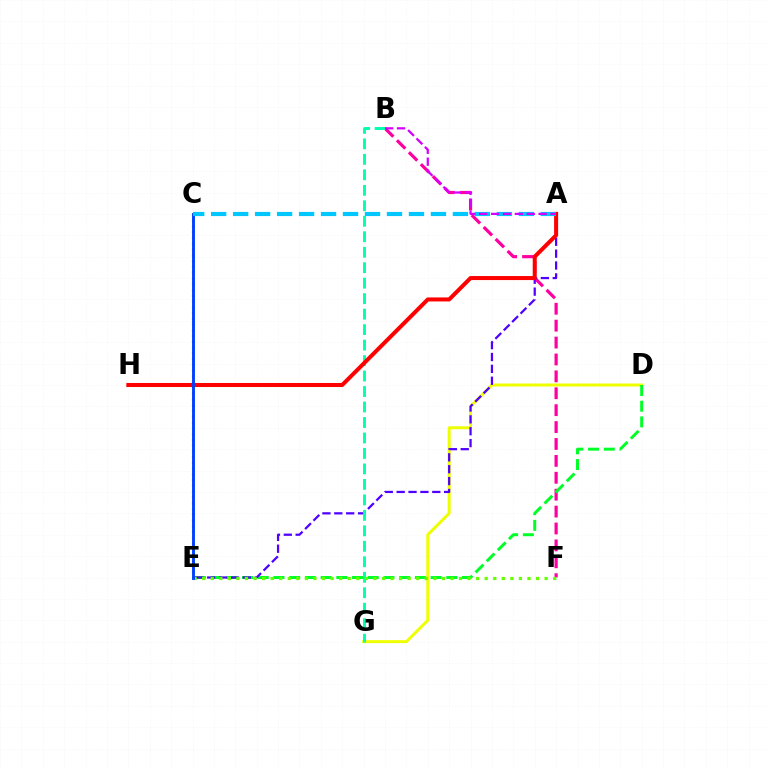{('B', 'F'): [{'color': '#ff00a0', 'line_style': 'dashed', 'thickness': 2.3}], ('D', 'G'): [{'color': '#eeff00', 'line_style': 'solid', 'thickness': 2.14}], ('D', 'E'): [{'color': '#00ff27', 'line_style': 'dashed', 'thickness': 2.13}], ('A', 'E'): [{'color': '#4f00ff', 'line_style': 'dashed', 'thickness': 1.61}], ('B', 'G'): [{'color': '#00ffaf', 'line_style': 'dashed', 'thickness': 2.1}], ('C', 'E'): [{'color': '#ff8800', 'line_style': 'dotted', 'thickness': 1.57}, {'color': '#003fff', 'line_style': 'solid', 'thickness': 2.07}], ('A', 'H'): [{'color': '#ff0000', 'line_style': 'solid', 'thickness': 2.9}], ('E', 'F'): [{'color': '#66ff00', 'line_style': 'dotted', 'thickness': 2.33}], ('A', 'C'): [{'color': '#00c7ff', 'line_style': 'dashed', 'thickness': 2.99}], ('A', 'B'): [{'color': '#d600ff', 'line_style': 'dashed', 'thickness': 1.62}]}